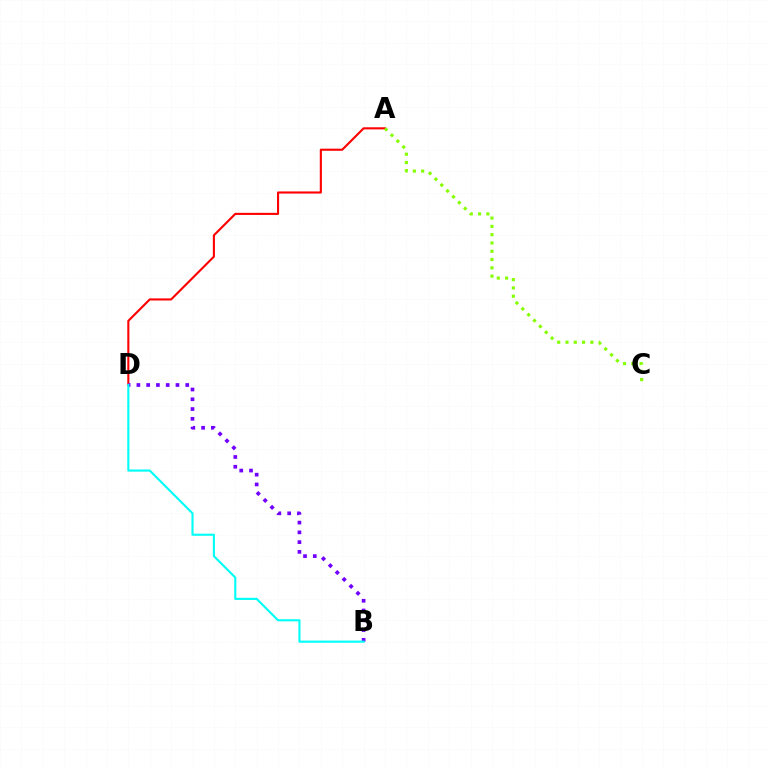{('A', 'D'): [{'color': '#ff0000', 'line_style': 'solid', 'thickness': 1.52}], ('A', 'C'): [{'color': '#84ff00', 'line_style': 'dotted', 'thickness': 2.25}], ('B', 'D'): [{'color': '#7200ff', 'line_style': 'dotted', 'thickness': 2.65}, {'color': '#00fff6', 'line_style': 'solid', 'thickness': 1.53}]}